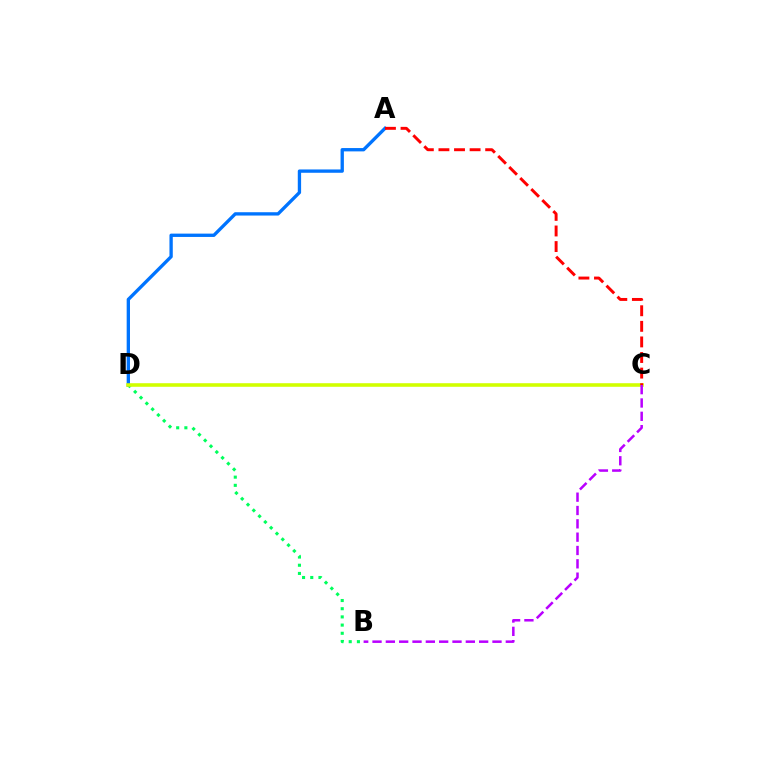{('B', 'D'): [{'color': '#00ff5c', 'line_style': 'dotted', 'thickness': 2.23}], ('A', 'D'): [{'color': '#0074ff', 'line_style': 'solid', 'thickness': 2.39}], ('C', 'D'): [{'color': '#d1ff00', 'line_style': 'solid', 'thickness': 2.58}], ('B', 'C'): [{'color': '#b900ff', 'line_style': 'dashed', 'thickness': 1.81}], ('A', 'C'): [{'color': '#ff0000', 'line_style': 'dashed', 'thickness': 2.12}]}